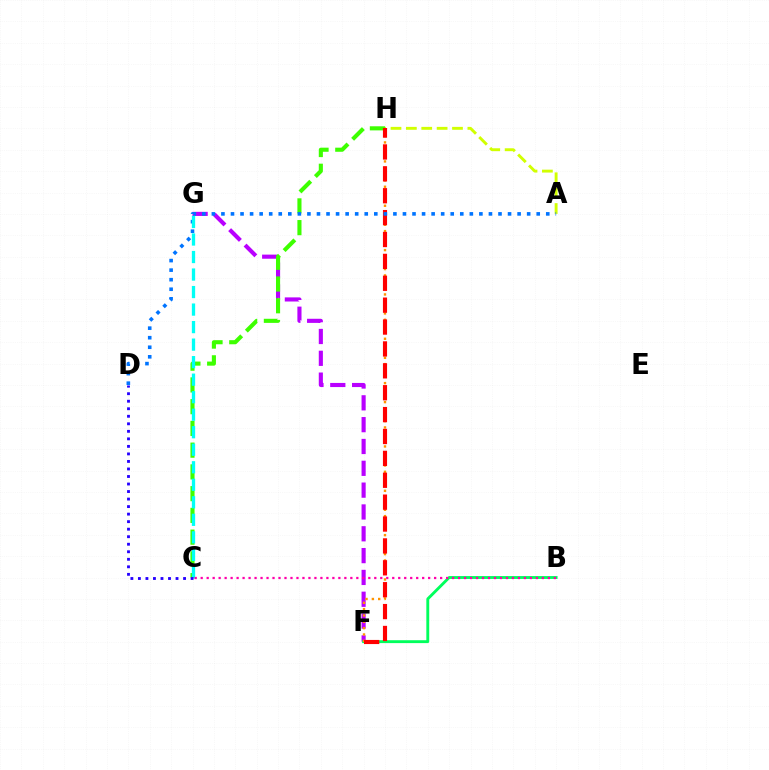{('F', 'G'): [{'color': '#b900ff', 'line_style': 'dashed', 'thickness': 2.96}], ('B', 'F'): [{'color': '#00ff5c', 'line_style': 'solid', 'thickness': 2.07}], ('A', 'H'): [{'color': '#d1ff00', 'line_style': 'dashed', 'thickness': 2.09}], ('F', 'H'): [{'color': '#ff9400', 'line_style': 'dotted', 'thickness': 1.72}, {'color': '#ff0000', 'line_style': 'dashed', 'thickness': 2.97}], ('C', 'H'): [{'color': '#3dff00', 'line_style': 'dashed', 'thickness': 2.95}], ('A', 'D'): [{'color': '#0074ff', 'line_style': 'dotted', 'thickness': 2.6}], ('C', 'G'): [{'color': '#00fff6', 'line_style': 'dashed', 'thickness': 2.38}], ('C', 'D'): [{'color': '#2500ff', 'line_style': 'dotted', 'thickness': 2.04}], ('B', 'C'): [{'color': '#ff00ac', 'line_style': 'dotted', 'thickness': 1.63}]}